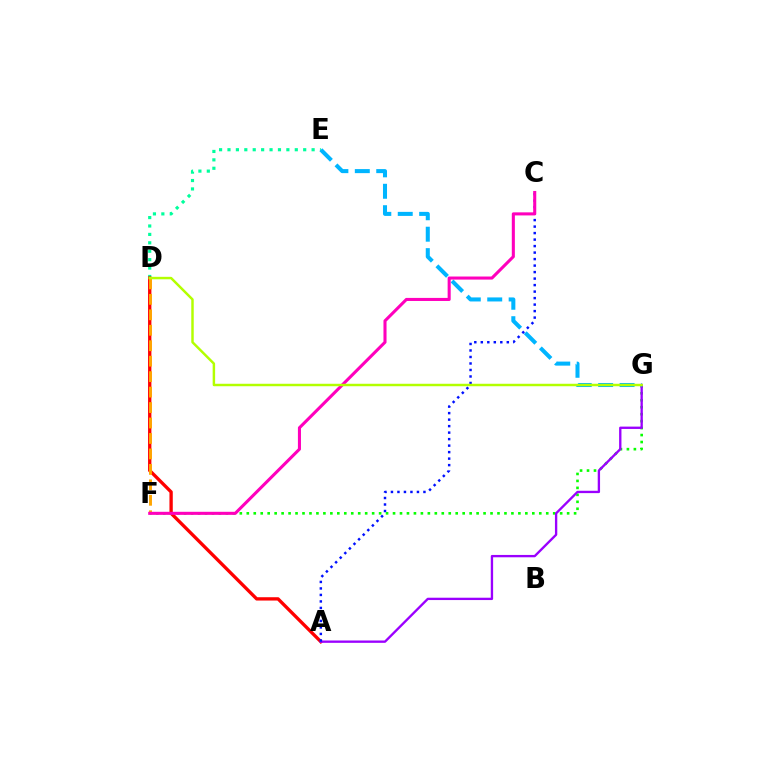{('D', 'E'): [{'color': '#00ff9d', 'line_style': 'dotted', 'thickness': 2.29}], ('A', 'D'): [{'color': '#ff0000', 'line_style': 'solid', 'thickness': 2.4}], ('F', 'G'): [{'color': '#08ff00', 'line_style': 'dotted', 'thickness': 1.89}], ('D', 'F'): [{'color': '#ffa500', 'line_style': 'dashed', 'thickness': 2.1}], ('A', 'G'): [{'color': '#9b00ff', 'line_style': 'solid', 'thickness': 1.69}], ('E', 'G'): [{'color': '#00b5ff', 'line_style': 'dashed', 'thickness': 2.91}], ('A', 'C'): [{'color': '#0010ff', 'line_style': 'dotted', 'thickness': 1.77}], ('C', 'F'): [{'color': '#ff00bd', 'line_style': 'solid', 'thickness': 2.21}], ('D', 'G'): [{'color': '#b3ff00', 'line_style': 'solid', 'thickness': 1.77}]}